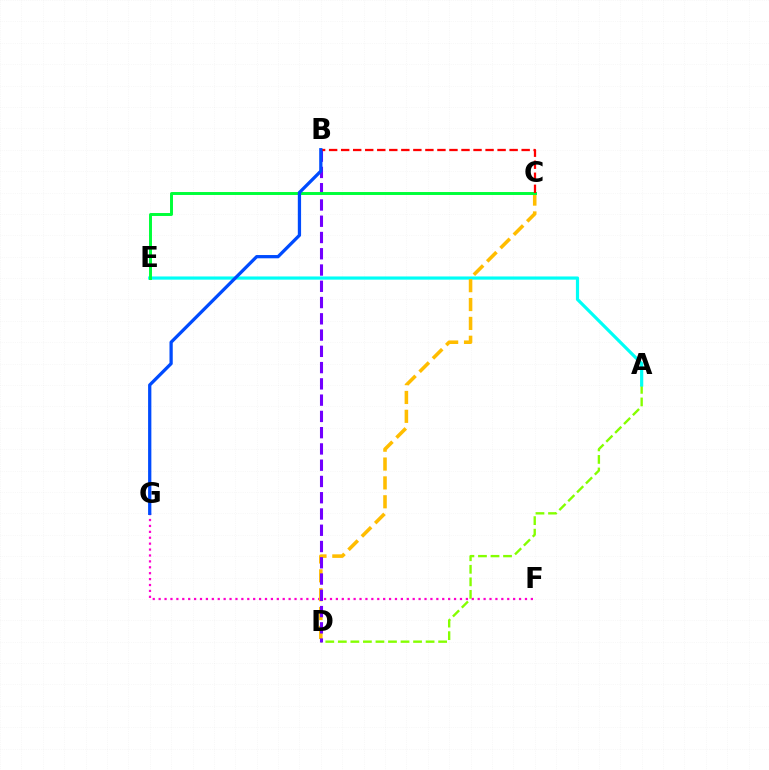{('A', 'D'): [{'color': '#84ff00', 'line_style': 'dashed', 'thickness': 1.7}], ('A', 'E'): [{'color': '#00fff6', 'line_style': 'solid', 'thickness': 2.29}], ('F', 'G'): [{'color': '#ff00cf', 'line_style': 'dotted', 'thickness': 1.61}], ('C', 'D'): [{'color': '#ffbd00', 'line_style': 'dashed', 'thickness': 2.56}], ('B', 'D'): [{'color': '#7200ff', 'line_style': 'dashed', 'thickness': 2.21}], ('C', 'E'): [{'color': '#00ff39', 'line_style': 'solid', 'thickness': 2.13}], ('B', 'C'): [{'color': '#ff0000', 'line_style': 'dashed', 'thickness': 1.63}], ('B', 'G'): [{'color': '#004bff', 'line_style': 'solid', 'thickness': 2.35}]}